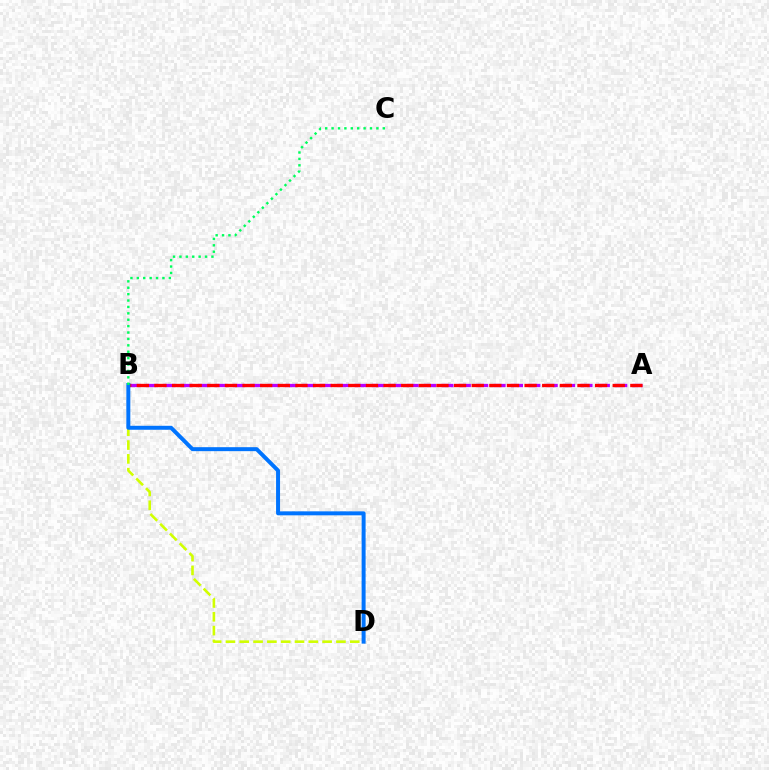{('A', 'B'): [{'color': '#b900ff', 'line_style': 'dashed', 'thickness': 2.36}, {'color': '#ff0000', 'line_style': 'dashed', 'thickness': 2.39}], ('B', 'D'): [{'color': '#d1ff00', 'line_style': 'dashed', 'thickness': 1.88}, {'color': '#0074ff', 'line_style': 'solid', 'thickness': 2.86}], ('B', 'C'): [{'color': '#00ff5c', 'line_style': 'dotted', 'thickness': 1.74}]}